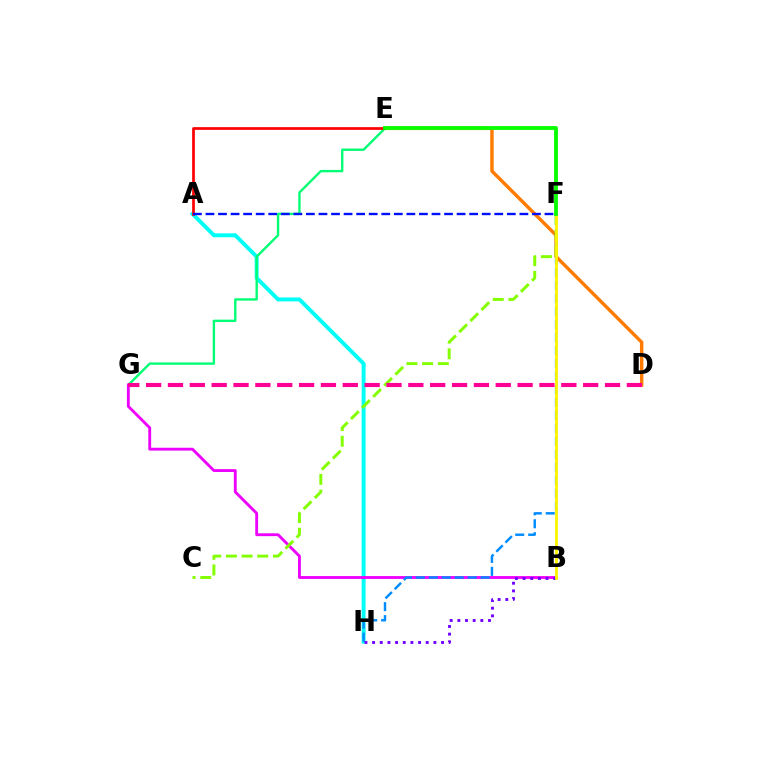{('A', 'H'): [{'color': '#00fff6', 'line_style': 'solid', 'thickness': 2.83}], ('E', 'G'): [{'color': '#00ff74', 'line_style': 'solid', 'thickness': 1.7}], ('B', 'G'): [{'color': '#ee00ff', 'line_style': 'solid', 'thickness': 2.05}], ('D', 'E'): [{'color': '#ff7c00', 'line_style': 'solid', 'thickness': 2.47}], ('F', 'H'): [{'color': '#008cff', 'line_style': 'dashed', 'thickness': 1.76}], ('B', 'H'): [{'color': '#7200ff', 'line_style': 'dotted', 'thickness': 2.08}], ('C', 'F'): [{'color': '#84ff00', 'line_style': 'dashed', 'thickness': 2.13}], ('D', 'G'): [{'color': '#ff0094', 'line_style': 'dashed', 'thickness': 2.97}], ('B', 'F'): [{'color': '#fcf500', 'line_style': 'solid', 'thickness': 2.03}], ('A', 'E'): [{'color': '#ff0000', 'line_style': 'solid', 'thickness': 1.96}], ('A', 'F'): [{'color': '#0010ff', 'line_style': 'dashed', 'thickness': 1.71}], ('E', 'F'): [{'color': '#08ff00', 'line_style': 'solid', 'thickness': 2.75}]}